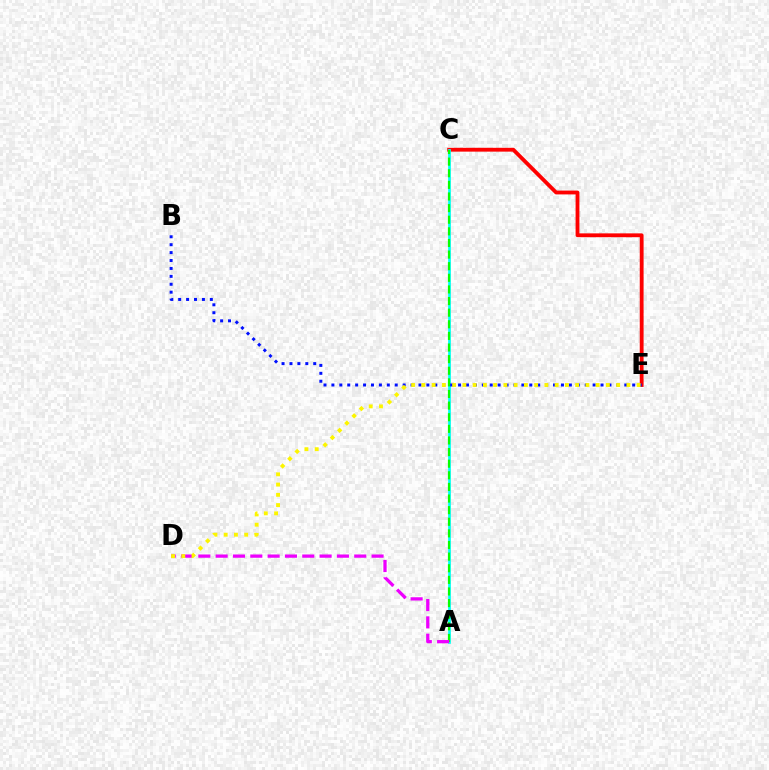{('C', 'E'): [{'color': '#ff0000', 'line_style': 'solid', 'thickness': 2.75}], ('A', 'C'): [{'color': '#00fff6', 'line_style': 'solid', 'thickness': 1.95}, {'color': '#08ff00', 'line_style': 'dashed', 'thickness': 1.58}], ('B', 'E'): [{'color': '#0010ff', 'line_style': 'dotted', 'thickness': 2.15}], ('A', 'D'): [{'color': '#ee00ff', 'line_style': 'dashed', 'thickness': 2.35}], ('D', 'E'): [{'color': '#fcf500', 'line_style': 'dotted', 'thickness': 2.79}]}